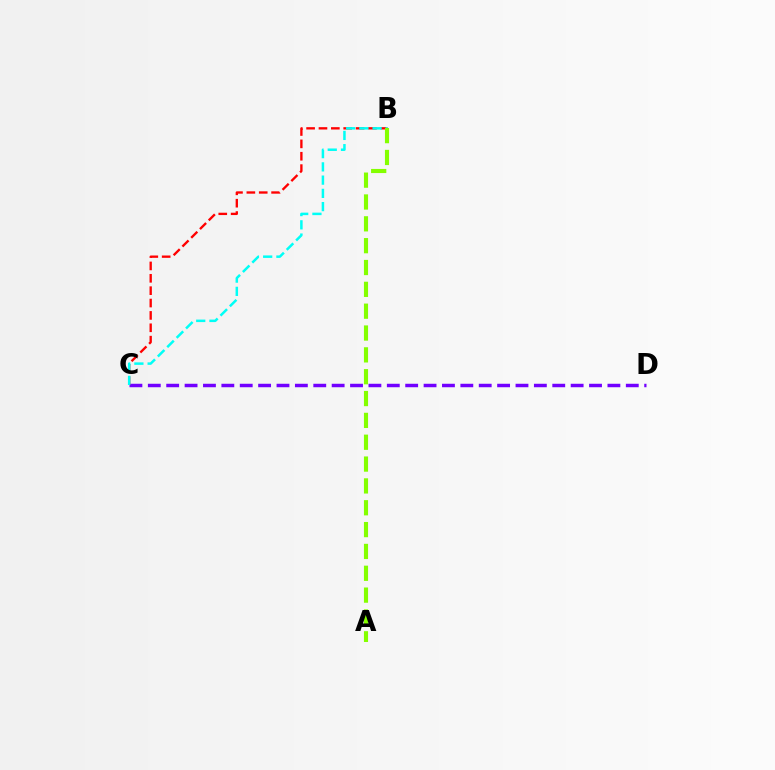{('C', 'D'): [{'color': '#7200ff', 'line_style': 'dashed', 'thickness': 2.5}], ('B', 'C'): [{'color': '#ff0000', 'line_style': 'dashed', 'thickness': 1.68}, {'color': '#00fff6', 'line_style': 'dashed', 'thickness': 1.8}], ('A', 'B'): [{'color': '#84ff00', 'line_style': 'dashed', 'thickness': 2.97}]}